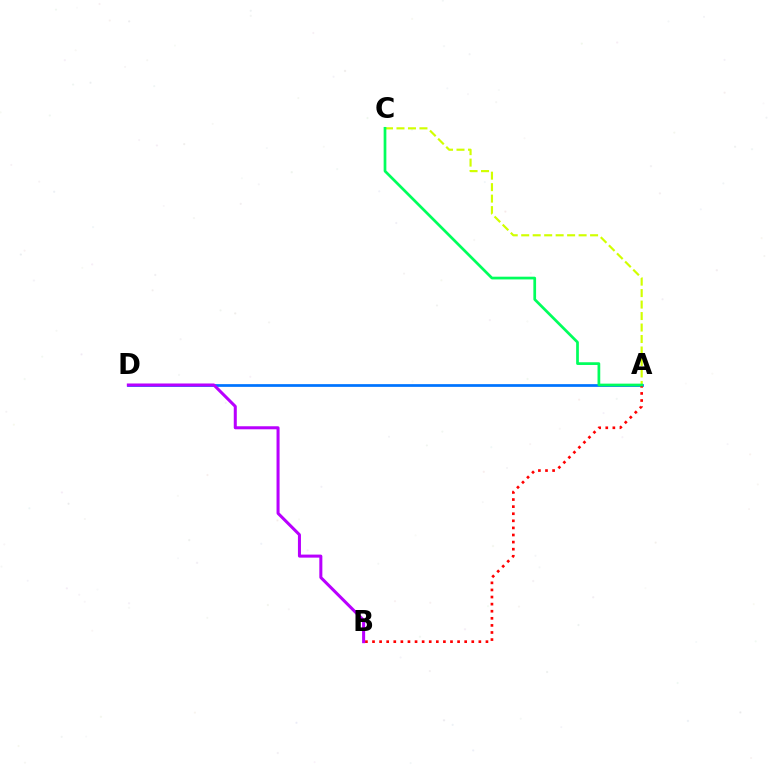{('A', 'D'): [{'color': '#0074ff', 'line_style': 'solid', 'thickness': 1.97}], ('A', 'C'): [{'color': '#d1ff00', 'line_style': 'dashed', 'thickness': 1.56}, {'color': '#00ff5c', 'line_style': 'solid', 'thickness': 1.96}], ('A', 'B'): [{'color': '#ff0000', 'line_style': 'dotted', 'thickness': 1.93}], ('B', 'D'): [{'color': '#b900ff', 'line_style': 'solid', 'thickness': 2.18}]}